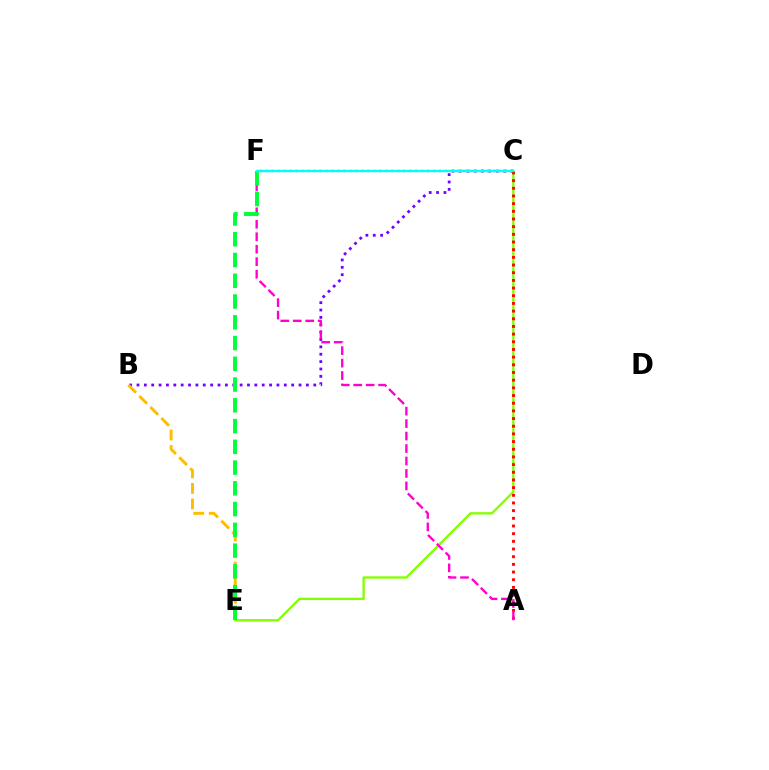{('C', 'F'): [{'color': '#004bff', 'line_style': 'dotted', 'thickness': 1.62}, {'color': '#00fff6', 'line_style': 'solid', 'thickness': 1.7}], ('B', 'C'): [{'color': '#7200ff', 'line_style': 'dotted', 'thickness': 2.0}], ('B', 'E'): [{'color': '#ffbd00', 'line_style': 'dashed', 'thickness': 2.11}], ('C', 'E'): [{'color': '#84ff00', 'line_style': 'solid', 'thickness': 1.69}], ('A', 'C'): [{'color': '#ff0000', 'line_style': 'dotted', 'thickness': 2.09}], ('A', 'F'): [{'color': '#ff00cf', 'line_style': 'dashed', 'thickness': 1.69}], ('E', 'F'): [{'color': '#00ff39', 'line_style': 'dashed', 'thickness': 2.82}]}